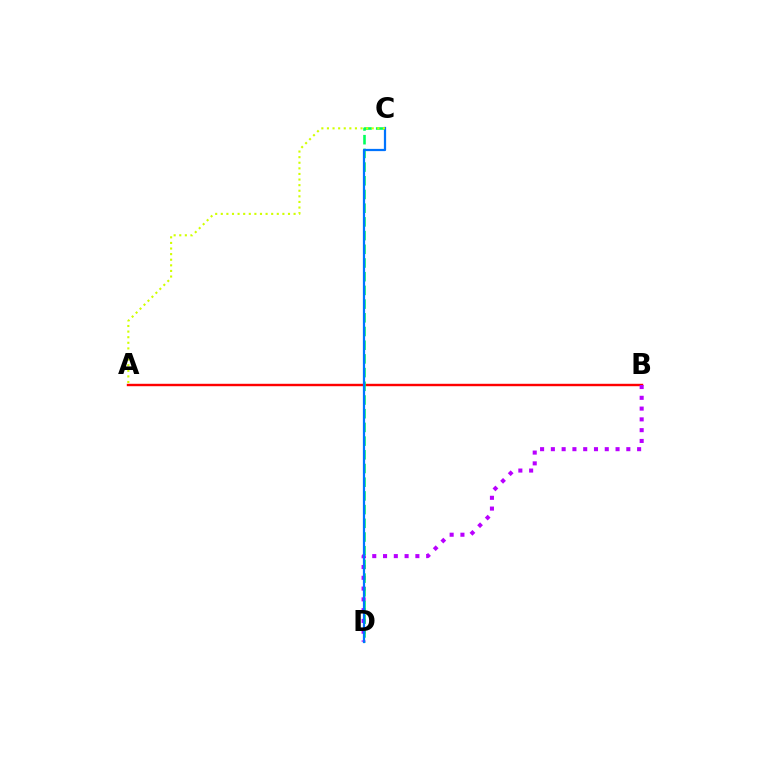{('A', 'B'): [{'color': '#ff0000', 'line_style': 'solid', 'thickness': 1.74}], ('B', 'D'): [{'color': '#b900ff', 'line_style': 'dotted', 'thickness': 2.93}], ('C', 'D'): [{'color': '#00ff5c', 'line_style': 'dashed', 'thickness': 1.86}, {'color': '#0074ff', 'line_style': 'solid', 'thickness': 1.61}], ('A', 'C'): [{'color': '#d1ff00', 'line_style': 'dotted', 'thickness': 1.52}]}